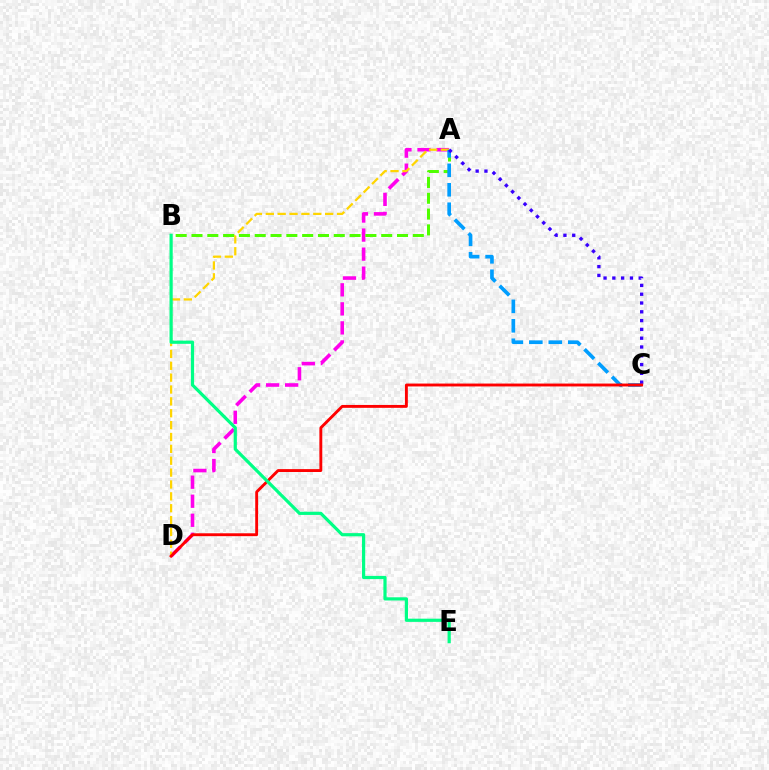{('A', 'D'): [{'color': '#ff00ed', 'line_style': 'dashed', 'thickness': 2.59}, {'color': '#ffd500', 'line_style': 'dashed', 'thickness': 1.61}], ('A', 'B'): [{'color': '#4fff00', 'line_style': 'dashed', 'thickness': 2.15}], ('A', 'C'): [{'color': '#009eff', 'line_style': 'dashed', 'thickness': 2.64}, {'color': '#3700ff', 'line_style': 'dotted', 'thickness': 2.39}], ('C', 'D'): [{'color': '#ff0000', 'line_style': 'solid', 'thickness': 2.08}], ('B', 'E'): [{'color': '#00ff86', 'line_style': 'solid', 'thickness': 2.3}]}